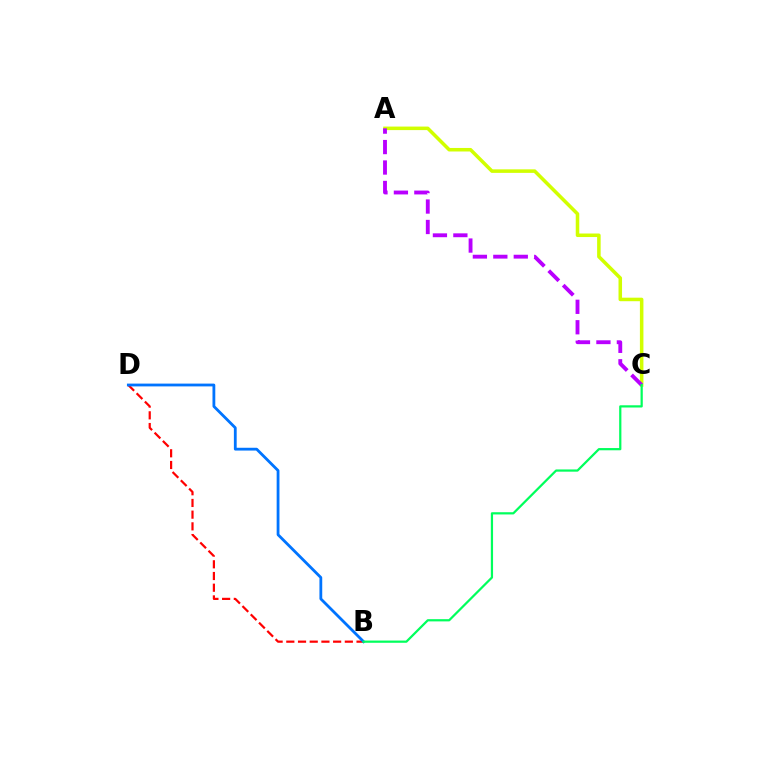{('A', 'C'): [{'color': '#d1ff00', 'line_style': 'solid', 'thickness': 2.54}, {'color': '#b900ff', 'line_style': 'dashed', 'thickness': 2.78}], ('B', 'D'): [{'color': '#ff0000', 'line_style': 'dashed', 'thickness': 1.59}, {'color': '#0074ff', 'line_style': 'solid', 'thickness': 2.02}], ('B', 'C'): [{'color': '#00ff5c', 'line_style': 'solid', 'thickness': 1.6}]}